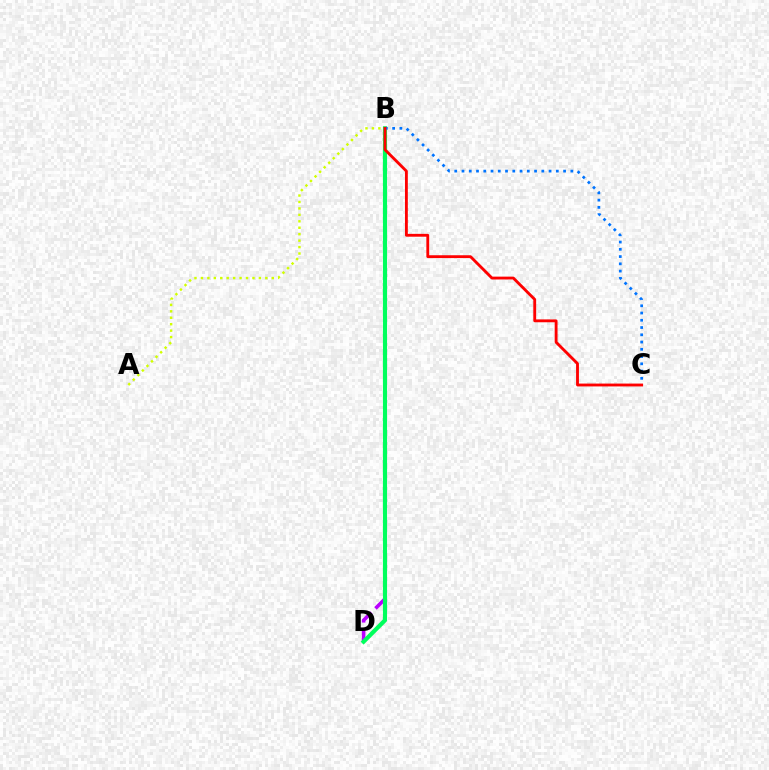{('B', 'D'): [{'color': '#b900ff', 'line_style': 'dashed', 'thickness': 2.59}, {'color': '#00ff5c', 'line_style': 'solid', 'thickness': 2.99}], ('A', 'B'): [{'color': '#d1ff00', 'line_style': 'dotted', 'thickness': 1.75}], ('B', 'C'): [{'color': '#0074ff', 'line_style': 'dotted', 'thickness': 1.97}, {'color': '#ff0000', 'line_style': 'solid', 'thickness': 2.05}]}